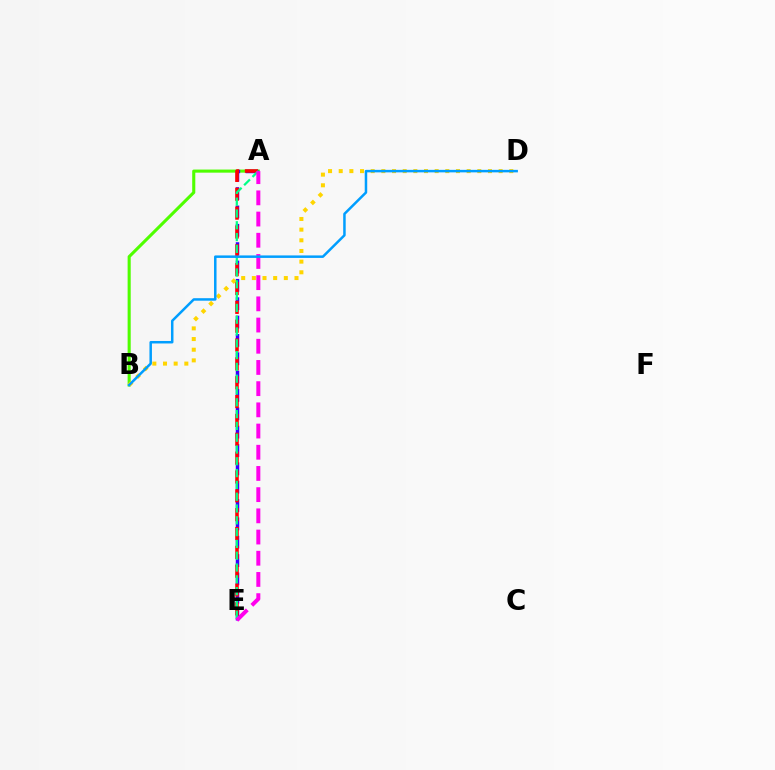{('A', 'B'): [{'color': '#4fff00', 'line_style': 'solid', 'thickness': 2.22}], ('A', 'E'): [{'color': '#3700ff', 'line_style': 'dashed', 'thickness': 2.49}, {'color': '#ff0000', 'line_style': 'dashed', 'thickness': 2.56}, {'color': '#00ff86', 'line_style': 'dashed', 'thickness': 1.6}, {'color': '#ff00ed', 'line_style': 'dashed', 'thickness': 2.88}], ('B', 'D'): [{'color': '#ffd500', 'line_style': 'dotted', 'thickness': 2.9}, {'color': '#009eff', 'line_style': 'solid', 'thickness': 1.8}]}